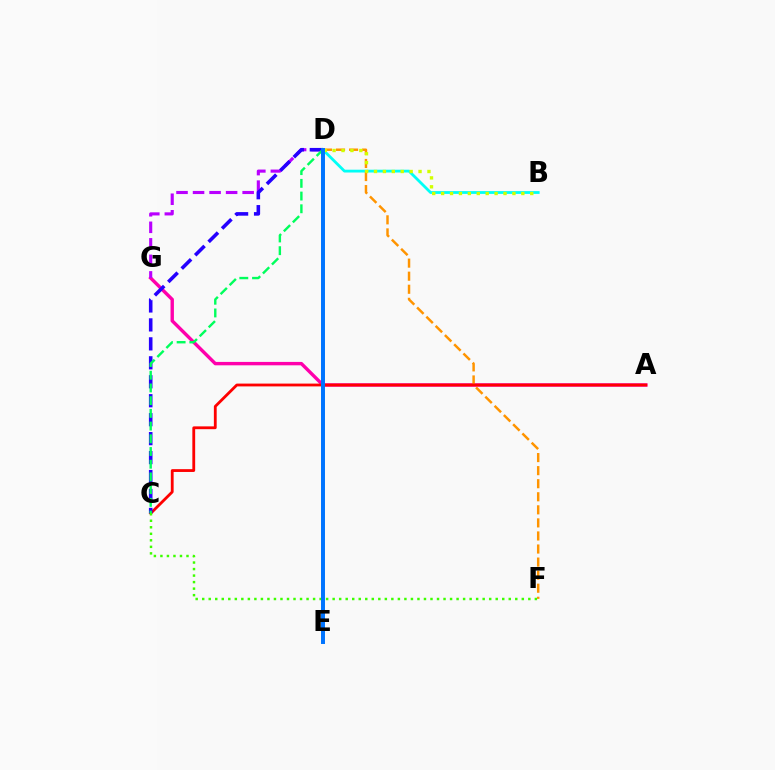{('A', 'G'): [{'color': '#ff00ac', 'line_style': 'solid', 'thickness': 2.44}], ('D', 'G'): [{'color': '#b900ff', 'line_style': 'dashed', 'thickness': 2.25}], ('B', 'D'): [{'color': '#00fff6', 'line_style': 'solid', 'thickness': 2.02}, {'color': '#d1ff00', 'line_style': 'dotted', 'thickness': 2.42}], ('D', 'F'): [{'color': '#ff9400', 'line_style': 'dashed', 'thickness': 1.77}], ('A', 'C'): [{'color': '#ff0000', 'line_style': 'solid', 'thickness': 2.02}], ('C', 'D'): [{'color': '#2500ff', 'line_style': 'dashed', 'thickness': 2.58}, {'color': '#00ff5c', 'line_style': 'dashed', 'thickness': 1.73}], ('C', 'F'): [{'color': '#3dff00', 'line_style': 'dotted', 'thickness': 1.77}], ('D', 'E'): [{'color': '#0074ff', 'line_style': 'solid', 'thickness': 2.86}]}